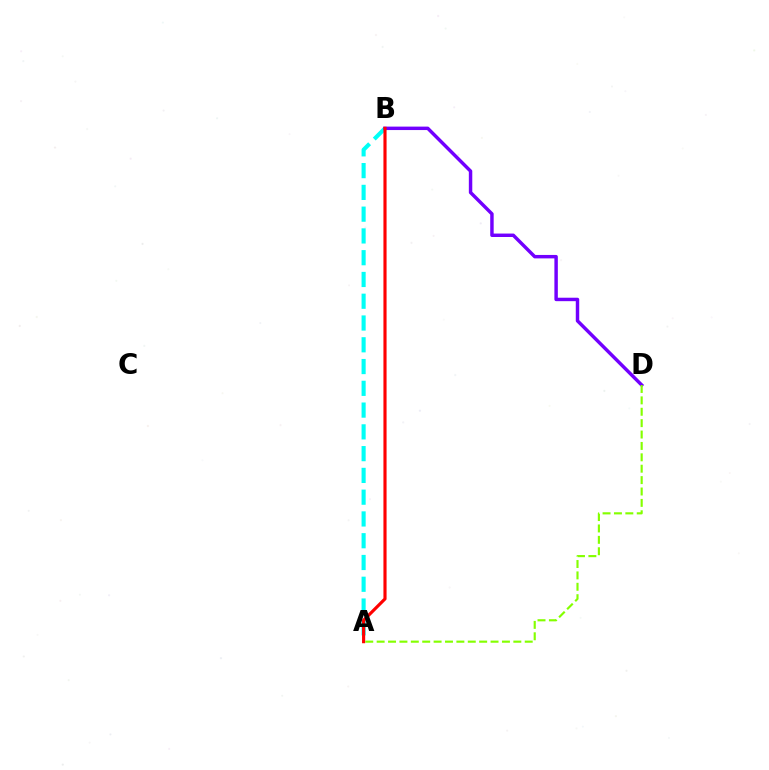{('A', 'B'): [{'color': '#00fff6', 'line_style': 'dashed', 'thickness': 2.96}, {'color': '#ff0000', 'line_style': 'solid', 'thickness': 2.26}], ('B', 'D'): [{'color': '#7200ff', 'line_style': 'solid', 'thickness': 2.48}], ('A', 'D'): [{'color': '#84ff00', 'line_style': 'dashed', 'thickness': 1.55}]}